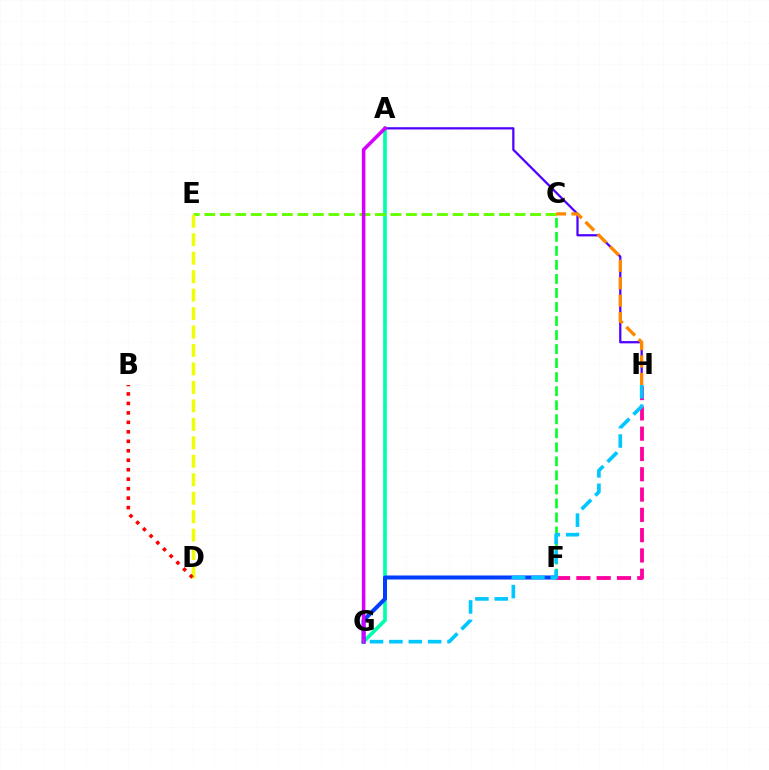{('A', 'G'): [{'color': '#00ffaf', 'line_style': 'solid', 'thickness': 2.66}, {'color': '#d600ff', 'line_style': 'solid', 'thickness': 2.55}], ('A', 'H'): [{'color': '#4f00ff', 'line_style': 'solid', 'thickness': 1.62}], ('C', 'E'): [{'color': '#66ff00', 'line_style': 'dashed', 'thickness': 2.11}], ('F', 'G'): [{'color': '#003fff', 'line_style': 'solid', 'thickness': 2.9}], ('F', 'H'): [{'color': '#ff00a0', 'line_style': 'dashed', 'thickness': 2.76}], ('D', 'E'): [{'color': '#eeff00', 'line_style': 'dashed', 'thickness': 2.51}], ('C', 'H'): [{'color': '#ff8800', 'line_style': 'dashed', 'thickness': 2.37}], ('C', 'F'): [{'color': '#00ff27', 'line_style': 'dashed', 'thickness': 1.91}], ('B', 'D'): [{'color': '#ff0000', 'line_style': 'dotted', 'thickness': 2.57}], ('G', 'H'): [{'color': '#00c7ff', 'line_style': 'dashed', 'thickness': 2.63}]}